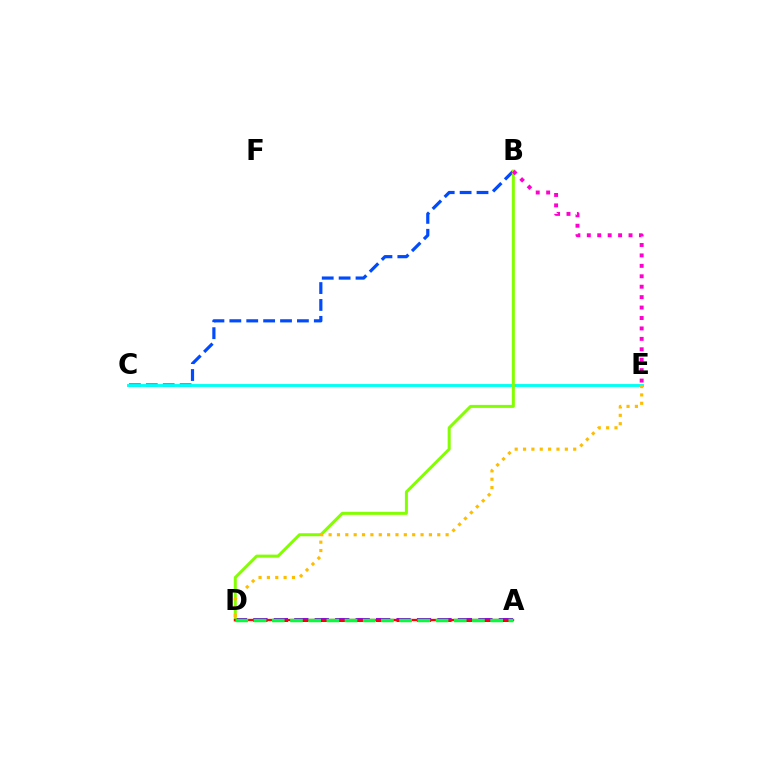{('B', 'C'): [{'color': '#004bff', 'line_style': 'dashed', 'thickness': 2.3}], ('A', 'D'): [{'color': '#7200ff', 'line_style': 'dashed', 'thickness': 2.78}, {'color': '#ff0000', 'line_style': 'solid', 'thickness': 1.65}, {'color': '#00ff39', 'line_style': 'dashed', 'thickness': 2.47}], ('C', 'E'): [{'color': '#00fff6', 'line_style': 'solid', 'thickness': 2.08}], ('B', 'D'): [{'color': '#84ff00', 'line_style': 'solid', 'thickness': 2.16}], ('B', 'E'): [{'color': '#ff00cf', 'line_style': 'dotted', 'thickness': 2.83}], ('D', 'E'): [{'color': '#ffbd00', 'line_style': 'dotted', 'thickness': 2.27}]}